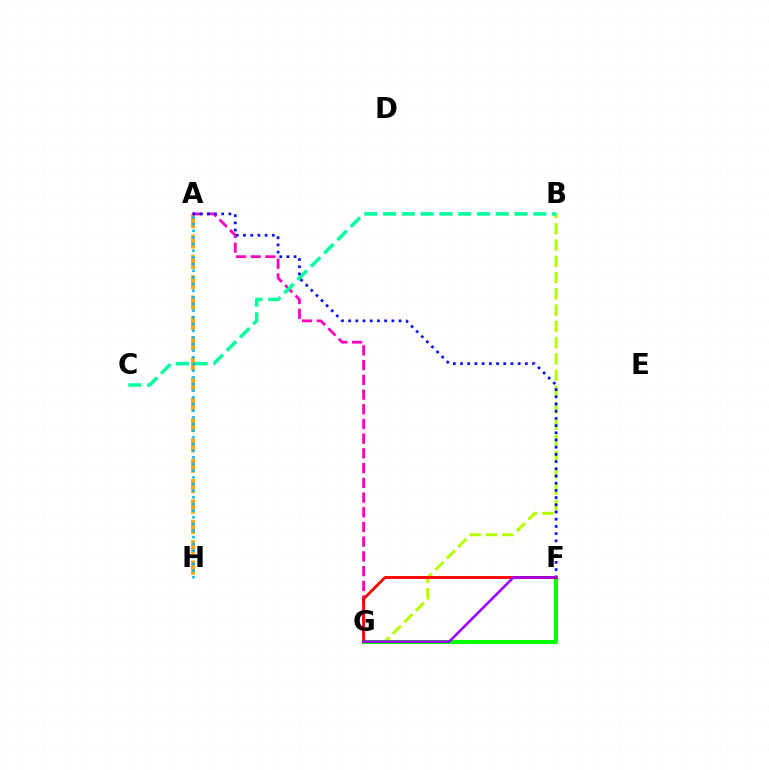{('B', 'G'): [{'color': '#b3ff00', 'line_style': 'dashed', 'thickness': 2.21}], ('A', 'H'): [{'color': '#ffa500', 'line_style': 'dashed', 'thickness': 2.77}, {'color': '#00b5ff', 'line_style': 'dotted', 'thickness': 1.81}], ('A', 'G'): [{'color': '#ff00bd', 'line_style': 'dashed', 'thickness': 2.0}], ('B', 'C'): [{'color': '#00ff9d', 'line_style': 'dashed', 'thickness': 2.55}], ('A', 'F'): [{'color': '#0010ff', 'line_style': 'dotted', 'thickness': 1.96}], ('F', 'G'): [{'color': '#08ff00', 'line_style': 'solid', 'thickness': 2.91}, {'color': '#ff0000', 'line_style': 'solid', 'thickness': 2.04}, {'color': '#9b00ff', 'line_style': 'solid', 'thickness': 1.85}]}